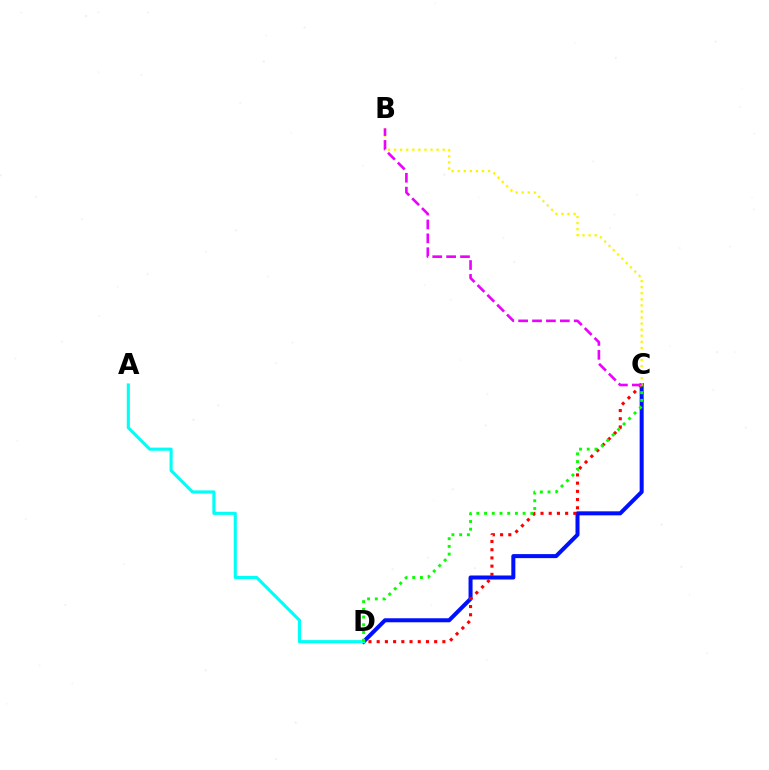{('C', 'D'): [{'color': '#0010ff', 'line_style': 'solid', 'thickness': 2.9}, {'color': '#ff0000', 'line_style': 'dotted', 'thickness': 2.23}, {'color': '#08ff00', 'line_style': 'dotted', 'thickness': 2.1}], ('B', 'C'): [{'color': '#fcf500', 'line_style': 'dotted', 'thickness': 1.65}, {'color': '#ee00ff', 'line_style': 'dashed', 'thickness': 1.89}], ('A', 'D'): [{'color': '#00fff6', 'line_style': 'solid', 'thickness': 2.24}]}